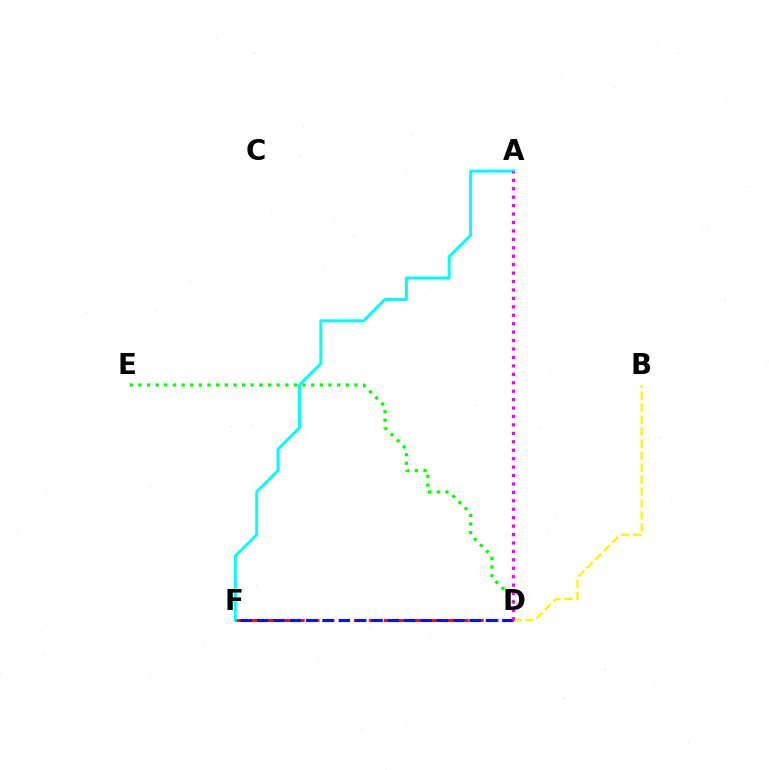{('D', 'F'): [{'color': '#ff0000', 'line_style': 'dashed', 'thickness': 2.03}, {'color': '#0010ff', 'line_style': 'dashed', 'thickness': 2.22}], ('B', 'D'): [{'color': '#fcf500', 'line_style': 'dashed', 'thickness': 1.63}], ('A', 'F'): [{'color': '#00fff6', 'line_style': 'solid', 'thickness': 2.14}], ('D', 'E'): [{'color': '#08ff00', 'line_style': 'dotted', 'thickness': 2.35}], ('A', 'D'): [{'color': '#ee00ff', 'line_style': 'dotted', 'thickness': 2.29}]}